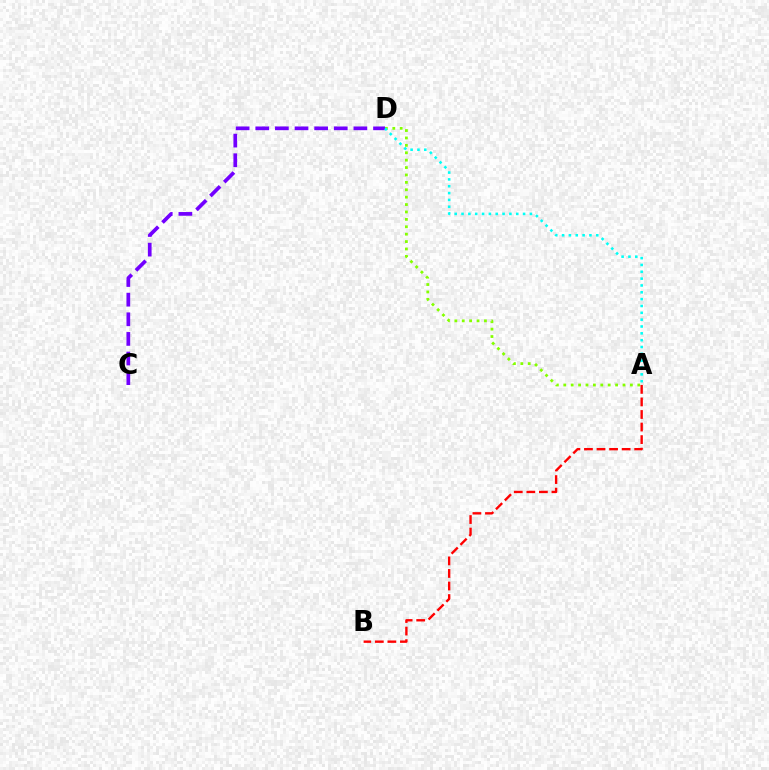{('C', 'D'): [{'color': '#7200ff', 'line_style': 'dashed', 'thickness': 2.67}], ('A', 'D'): [{'color': '#84ff00', 'line_style': 'dotted', 'thickness': 2.01}, {'color': '#00fff6', 'line_style': 'dotted', 'thickness': 1.86}], ('A', 'B'): [{'color': '#ff0000', 'line_style': 'dashed', 'thickness': 1.71}]}